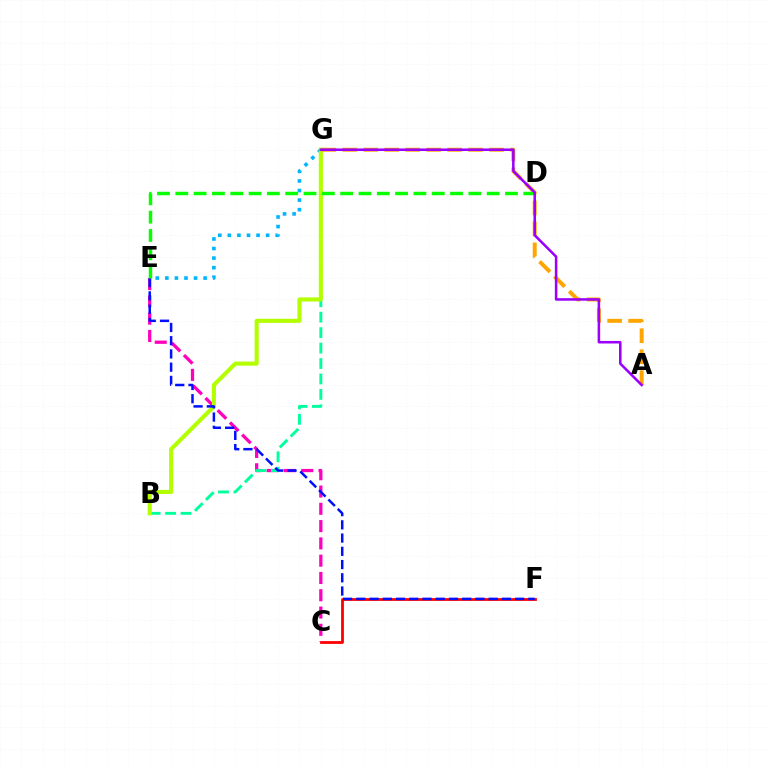{('C', 'F'): [{'color': '#ff0000', 'line_style': 'solid', 'thickness': 2.01}], ('C', 'E'): [{'color': '#ff00bd', 'line_style': 'dashed', 'thickness': 2.35}], ('E', 'G'): [{'color': '#00b5ff', 'line_style': 'dotted', 'thickness': 2.6}], ('B', 'G'): [{'color': '#00ff9d', 'line_style': 'dashed', 'thickness': 2.1}, {'color': '#b3ff00', 'line_style': 'solid', 'thickness': 2.95}], ('E', 'F'): [{'color': '#0010ff', 'line_style': 'dashed', 'thickness': 1.8}], ('A', 'G'): [{'color': '#ffa500', 'line_style': 'dashed', 'thickness': 2.85}, {'color': '#9b00ff', 'line_style': 'solid', 'thickness': 1.84}], ('D', 'E'): [{'color': '#08ff00', 'line_style': 'dashed', 'thickness': 2.49}]}